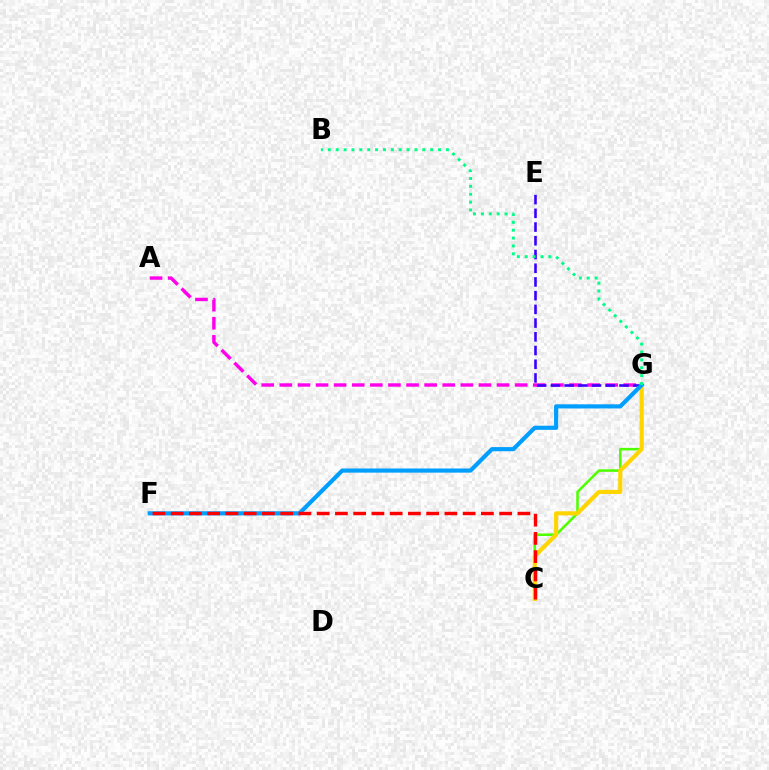{('C', 'G'): [{'color': '#4fff00', 'line_style': 'solid', 'thickness': 1.84}, {'color': '#ffd500', 'line_style': 'solid', 'thickness': 2.96}], ('A', 'G'): [{'color': '#ff00ed', 'line_style': 'dashed', 'thickness': 2.46}], ('E', 'G'): [{'color': '#3700ff', 'line_style': 'dashed', 'thickness': 1.86}], ('F', 'G'): [{'color': '#009eff', 'line_style': 'solid', 'thickness': 2.98}], ('B', 'G'): [{'color': '#00ff86', 'line_style': 'dotted', 'thickness': 2.14}], ('C', 'F'): [{'color': '#ff0000', 'line_style': 'dashed', 'thickness': 2.48}]}